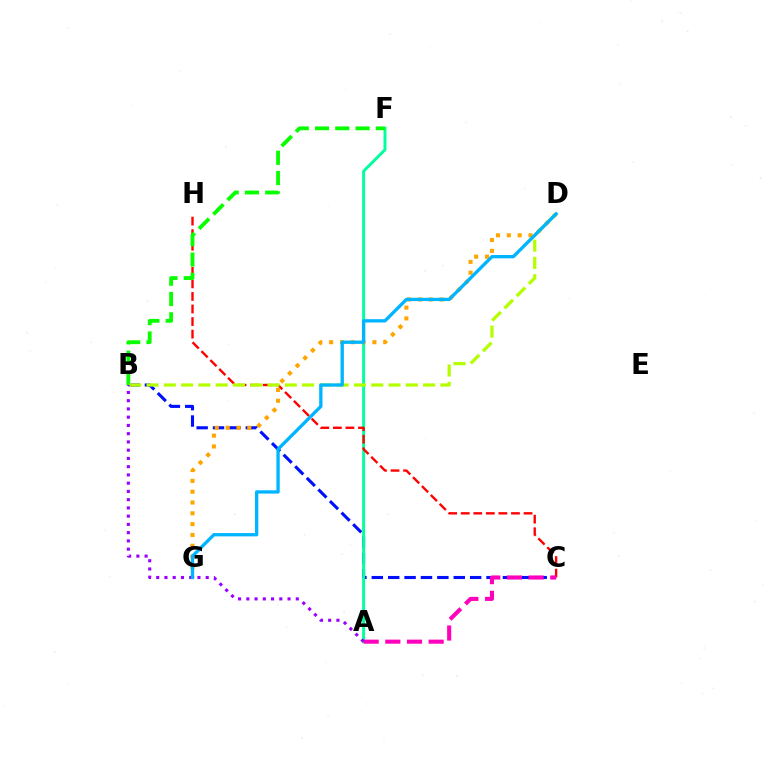{('B', 'C'): [{'color': '#0010ff', 'line_style': 'dashed', 'thickness': 2.23}], ('A', 'F'): [{'color': '#00ff9d', 'line_style': 'solid', 'thickness': 2.12}], ('C', 'H'): [{'color': '#ff0000', 'line_style': 'dashed', 'thickness': 1.71}], ('B', 'F'): [{'color': '#08ff00', 'line_style': 'dashed', 'thickness': 2.76}], ('A', 'C'): [{'color': '#ff00bd', 'line_style': 'dashed', 'thickness': 2.94}], ('D', 'G'): [{'color': '#ffa500', 'line_style': 'dotted', 'thickness': 2.94}, {'color': '#00b5ff', 'line_style': 'solid', 'thickness': 2.39}], ('B', 'D'): [{'color': '#b3ff00', 'line_style': 'dashed', 'thickness': 2.35}], ('A', 'B'): [{'color': '#9b00ff', 'line_style': 'dotted', 'thickness': 2.24}]}